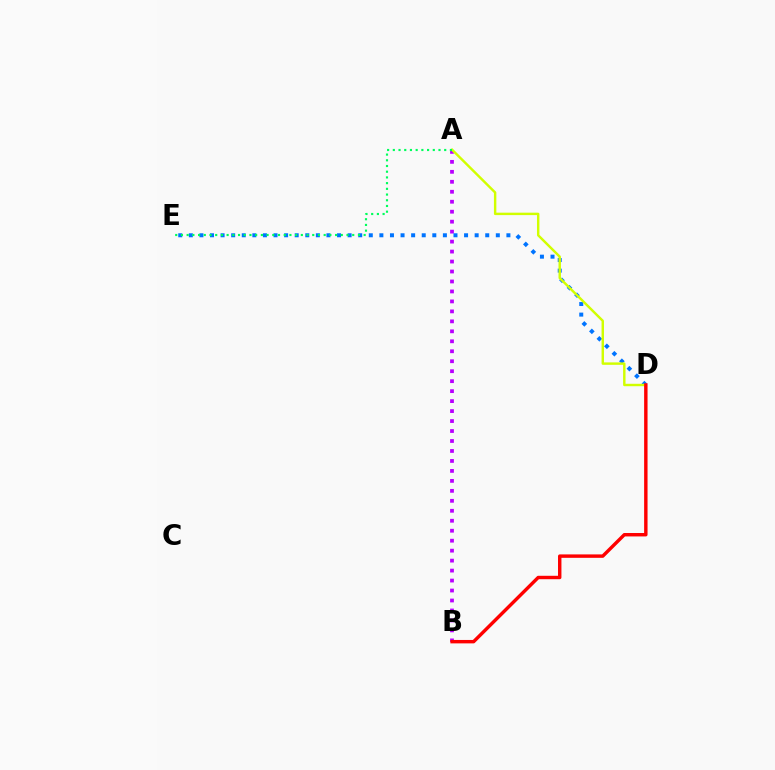{('A', 'B'): [{'color': '#b900ff', 'line_style': 'dotted', 'thickness': 2.71}], ('D', 'E'): [{'color': '#0074ff', 'line_style': 'dotted', 'thickness': 2.88}], ('A', 'D'): [{'color': '#d1ff00', 'line_style': 'solid', 'thickness': 1.75}], ('B', 'D'): [{'color': '#ff0000', 'line_style': 'solid', 'thickness': 2.46}], ('A', 'E'): [{'color': '#00ff5c', 'line_style': 'dotted', 'thickness': 1.55}]}